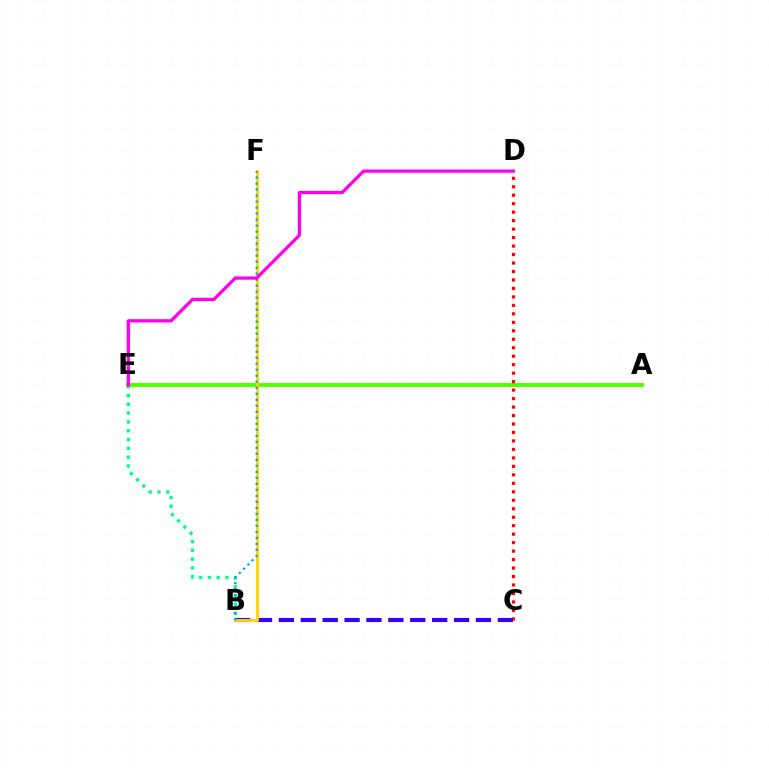{('A', 'E'): [{'color': '#4fff00', 'line_style': 'solid', 'thickness': 2.81}], ('B', 'E'): [{'color': '#00ff86', 'line_style': 'dotted', 'thickness': 2.4}], ('C', 'D'): [{'color': '#ff0000', 'line_style': 'dotted', 'thickness': 2.3}], ('B', 'C'): [{'color': '#3700ff', 'line_style': 'dashed', 'thickness': 2.97}], ('B', 'F'): [{'color': '#ffd500', 'line_style': 'solid', 'thickness': 2.06}, {'color': '#009eff', 'line_style': 'dotted', 'thickness': 1.63}], ('D', 'E'): [{'color': '#ff00ed', 'line_style': 'solid', 'thickness': 2.36}]}